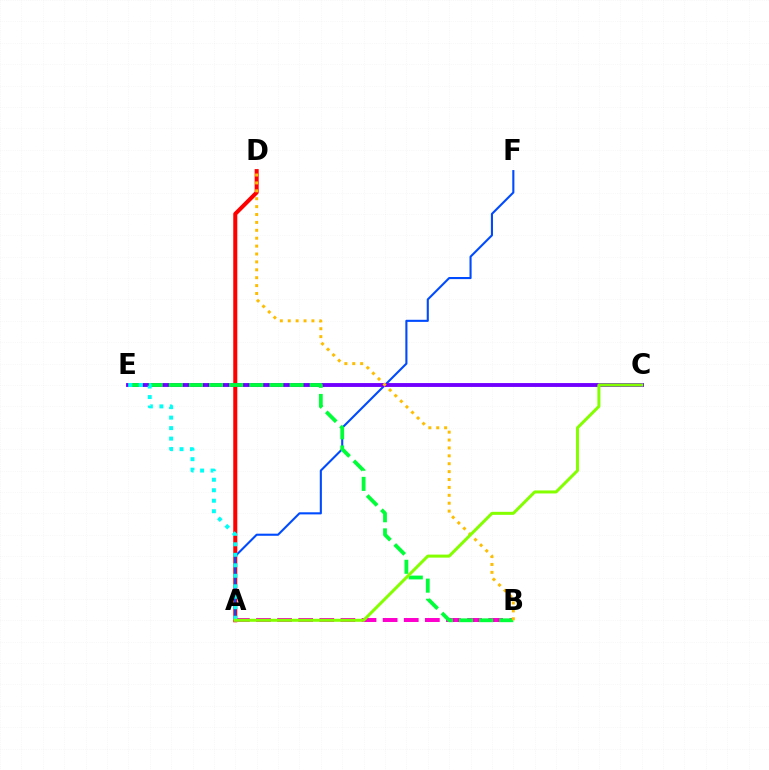{('A', 'D'): [{'color': '#ff0000', 'line_style': 'solid', 'thickness': 2.9}], ('A', 'F'): [{'color': '#004bff', 'line_style': 'solid', 'thickness': 1.51}], ('C', 'E'): [{'color': '#7200ff', 'line_style': 'solid', 'thickness': 2.79}], ('A', 'B'): [{'color': '#ff00cf', 'line_style': 'dashed', 'thickness': 2.87}], ('B', 'E'): [{'color': '#00ff39', 'line_style': 'dashed', 'thickness': 2.73}], ('B', 'D'): [{'color': '#ffbd00', 'line_style': 'dotted', 'thickness': 2.15}], ('A', 'E'): [{'color': '#00fff6', 'line_style': 'dotted', 'thickness': 2.85}], ('A', 'C'): [{'color': '#84ff00', 'line_style': 'solid', 'thickness': 2.17}]}